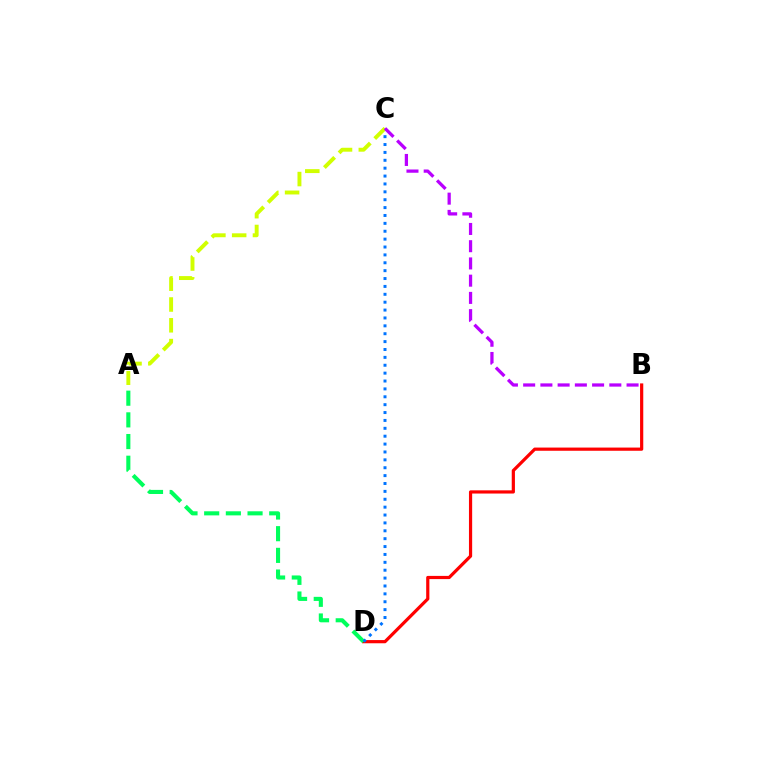{('B', 'D'): [{'color': '#ff0000', 'line_style': 'solid', 'thickness': 2.3}], ('A', 'D'): [{'color': '#00ff5c', 'line_style': 'dashed', 'thickness': 2.95}], ('C', 'D'): [{'color': '#0074ff', 'line_style': 'dotted', 'thickness': 2.14}], ('A', 'C'): [{'color': '#d1ff00', 'line_style': 'dashed', 'thickness': 2.82}], ('B', 'C'): [{'color': '#b900ff', 'line_style': 'dashed', 'thickness': 2.34}]}